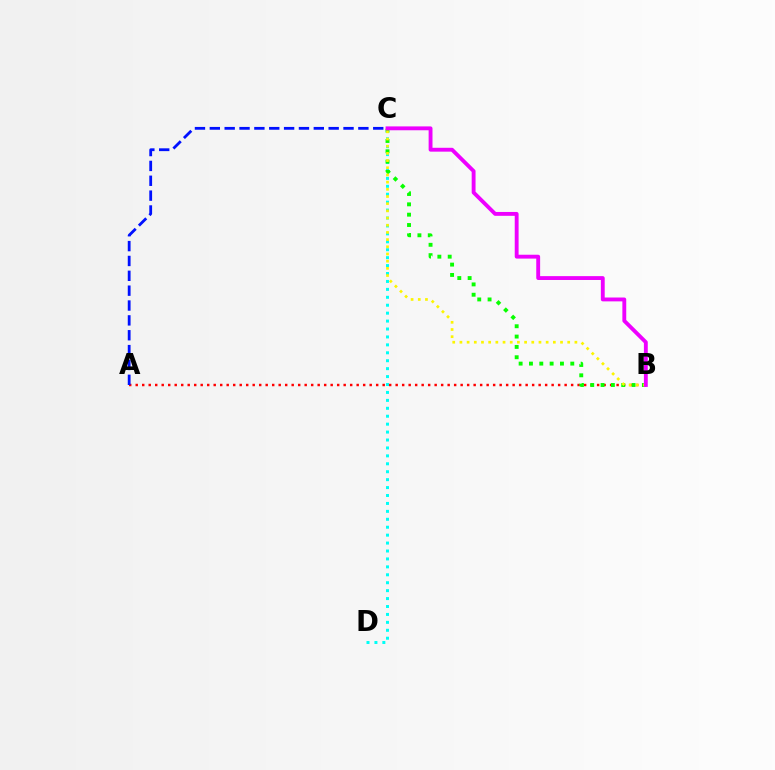{('C', 'D'): [{'color': '#00fff6', 'line_style': 'dotted', 'thickness': 2.15}], ('A', 'B'): [{'color': '#ff0000', 'line_style': 'dotted', 'thickness': 1.77}], ('B', 'C'): [{'color': '#08ff00', 'line_style': 'dotted', 'thickness': 2.81}, {'color': '#fcf500', 'line_style': 'dotted', 'thickness': 1.95}, {'color': '#ee00ff', 'line_style': 'solid', 'thickness': 2.78}], ('A', 'C'): [{'color': '#0010ff', 'line_style': 'dashed', 'thickness': 2.02}]}